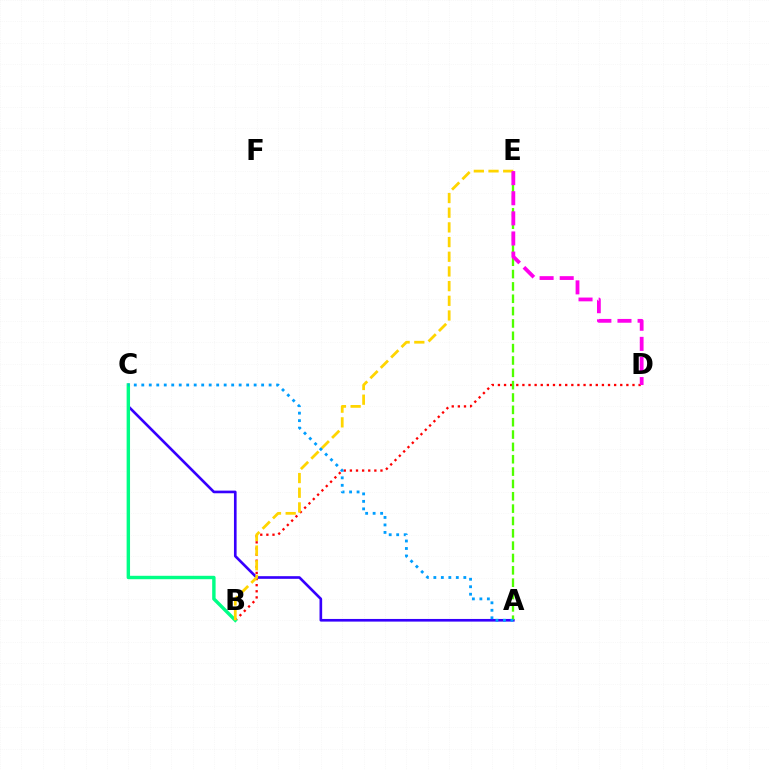{('B', 'D'): [{'color': '#ff0000', 'line_style': 'dotted', 'thickness': 1.66}], ('A', 'C'): [{'color': '#3700ff', 'line_style': 'solid', 'thickness': 1.91}, {'color': '#009eff', 'line_style': 'dotted', 'thickness': 2.04}], ('B', 'C'): [{'color': '#00ff86', 'line_style': 'solid', 'thickness': 2.46}], ('A', 'E'): [{'color': '#4fff00', 'line_style': 'dashed', 'thickness': 1.68}], ('B', 'E'): [{'color': '#ffd500', 'line_style': 'dashed', 'thickness': 1.99}], ('D', 'E'): [{'color': '#ff00ed', 'line_style': 'dashed', 'thickness': 2.73}]}